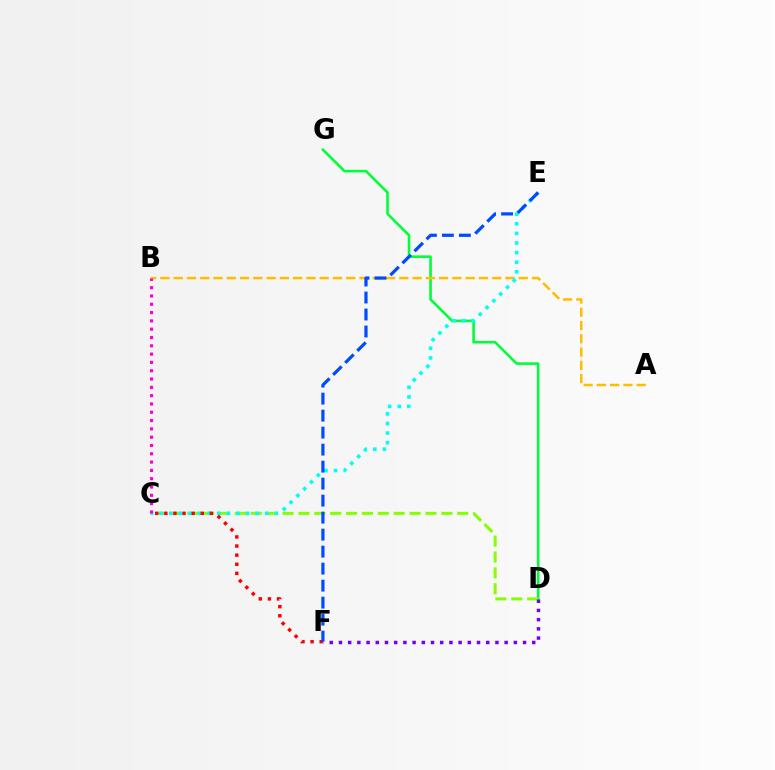{('D', 'G'): [{'color': '#00ff39', 'line_style': 'solid', 'thickness': 1.88}], ('A', 'B'): [{'color': '#ffbd00', 'line_style': 'dashed', 'thickness': 1.8}], ('C', 'D'): [{'color': '#84ff00', 'line_style': 'dashed', 'thickness': 2.16}], ('C', 'E'): [{'color': '#00fff6', 'line_style': 'dotted', 'thickness': 2.61}], ('B', 'C'): [{'color': '#ff00cf', 'line_style': 'dotted', 'thickness': 2.26}], ('C', 'F'): [{'color': '#ff0000', 'line_style': 'dotted', 'thickness': 2.48}], ('E', 'F'): [{'color': '#004bff', 'line_style': 'dashed', 'thickness': 2.31}], ('D', 'F'): [{'color': '#7200ff', 'line_style': 'dotted', 'thickness': 2.5}]}